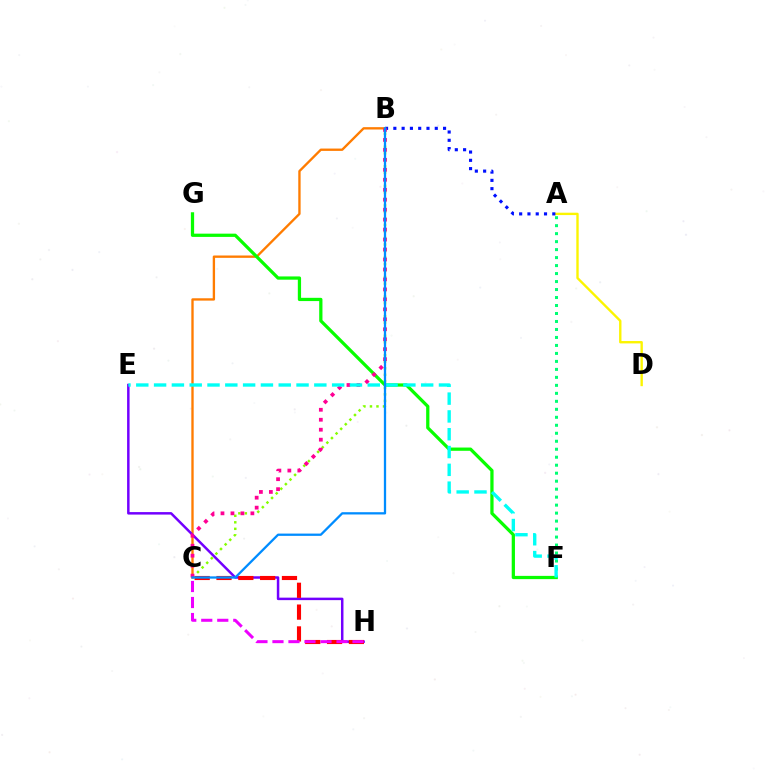{('A', 'D'): [{'color': '#fcf500', 'line_style': 'solid', 'thickness': 1.71}], ('A', 'B'): [{'color': '#0010ff', 'line_style': 'dotted', 'thickness': 2.25}], ('B', 'C'): [{'color': '#ff7c00', 'line_style': 'solid', 'thickness': 1.69}, {'color': '#84ff00', 'line_style': 'dotted', 'thickness': 1.77}, {'color': '#ff0094', 'line_style': 'dotted', 'thickness': 2.71}, {'color': '#008cff', 'line_style': 'solid', 'thickness': 1.64}], ('E', 'H'): [{'color': '#7200ff', 'line_style': 'solid', 'thickness': 1.79}], ('A', 'F'): [{'color': '#00ff74', 'line_style': 'dotted', 'thickness': 2.17}], ('F', 'G'): [{'color': '#08ff00', 'line_style': 'solid', 'thickness': 2.34}], ('C', 'H'): [{'color': '#ff0000', 'line_style': 'dashed', 'thickness': 2.96}, {'color': '#ee00ff', 'line_style': 'dashed', 'thickness': 2.18}], ('E', 'F'): [{'color': '#00fff6', 'line_style': 'dashed', 'thickness': 2.42}]}